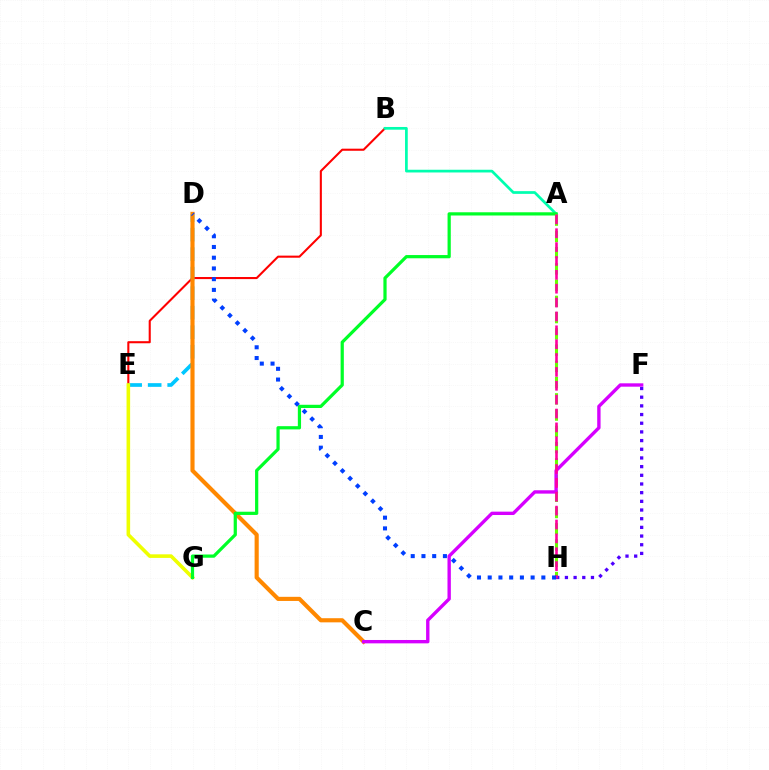{('B', 'E'): [{'color': '#ff0000', 'line_style': 'solid', 'thickness': 1.5}], ('A', 'B'): [{'color': '#00ffaf', 'line_style': 'solid', 'thickness': 1.96}], ('D', 'E'): [{'color': '#00c7ff', 'line_style': 'dashed', 'thickness': 2.65}], ('E', 'G'): [{'color': '#eeff00', 'line_style': 'solid', 'thickness': 2.58}], ('C', 'D'): [{'color': '#ff8800', 'line_style': 'solid', 'thickness': 2.97}], ('A', 'G'): [{'color': '#00ff27', 'line_style': 'solid', 'thickness': 2.32}], ('A', 'H'): [{'color': '#66ff00', 'line_style': 'dashed', 'thickness': 2.21}, {'color': '#ff00a0', 'line_style': 'dashed', 'thickness': 1.88}], ('F', 'H'): [{'color': '#4f00ff', 'line_style': 'dotted', 'thickness': 2.36}], ('C', 'F'): [{'color': '#d600ff', 'line_style': 'solid', 'thickness': 2.42}], ('D', 'H'): [{'color': '#003fff', 'line_style': 'dotted', 'thickness': 2.92}]}